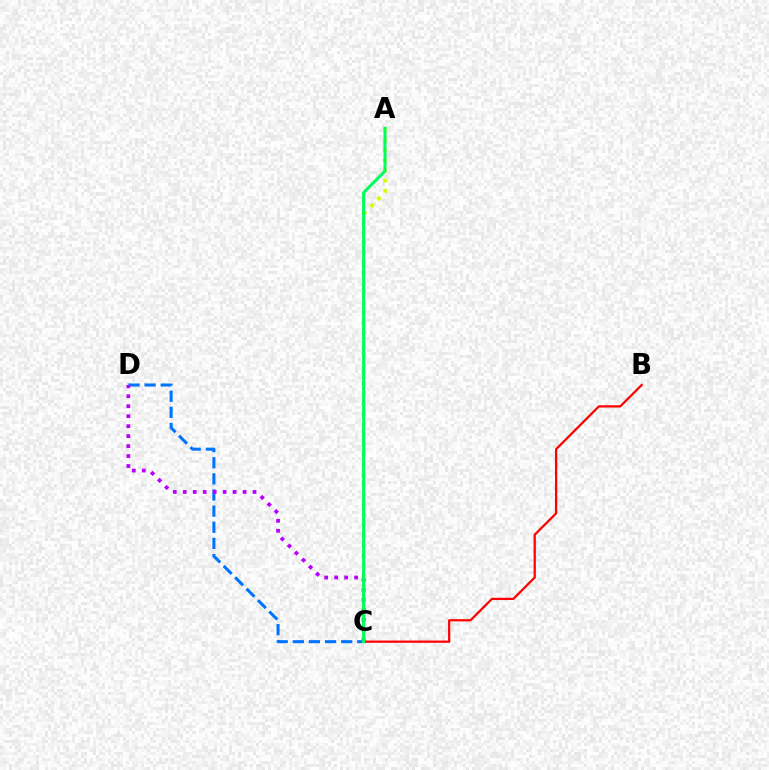{('B', 'C'): [{'color': '#ff0000', 'line_style': 'solid', 'thickness': 1.61}], ('A', 'C'): [{'color': '#d1ff00', 'line_style': 'dotted', 'thickness': 2.74}, {'color': '#00ff5c', 'line_style': 'solid', 'thickness': 2.18}], ('C', 'D'): [{'color': '#0074ff', 'line_style': 'dashed', 'thickness': 2.19}, {'color': '#b900ff', 'line_style': 'dotted', 'thickness': 2.71}]}